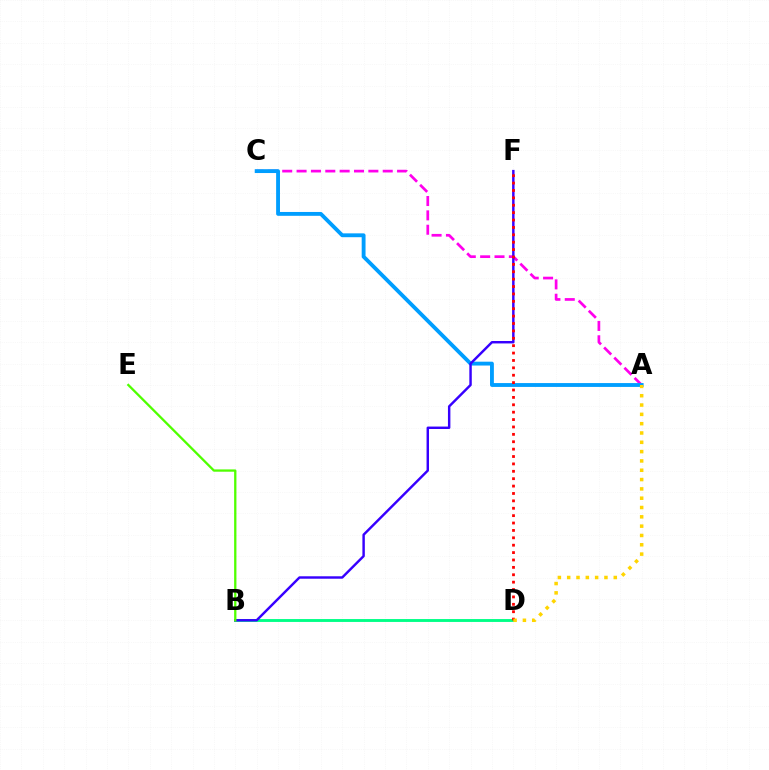{('B', 'D'): [{'color': '#00ff86', 'line_style': 'solid', 'thickness': 2.08}], ('A', 'C'): [{'color': '#ff00ed', 'line_style': 'dashed', 'thickness': 1.95}, {'color': '#009eff', 'line_style': 'solid', 'thickness': 2.77}], ('B', 'F'): [{'color': '#3700ff', 'line_style': 'solid', 'thickness': 1.76}], ('D', 'F'): [{'color': '#ff0000', 'line_style': 'dotted', 'thickness': 2.01}], ('B', 'E'): [{'color': '#4fff00', 'line_style': 'solid', 'thickness': 1.65}], ('A', 'D'): [{'color': '#ffd500', 'line_style': 'dotted', 'thickness': 2.53}]}